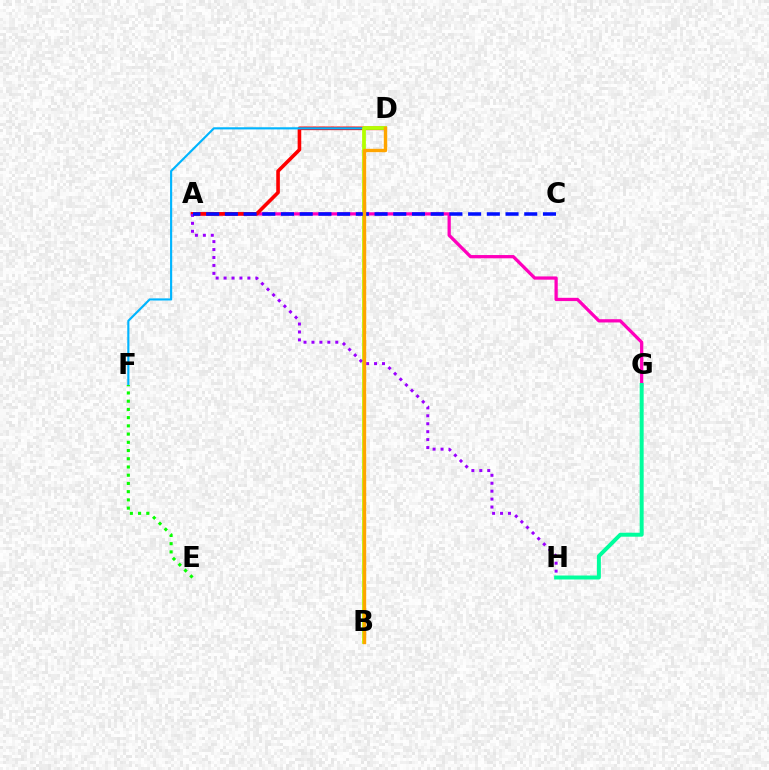{('A', 'G'): [{'color': '#ff00bd', 'line_style': 'solid', 'thickness': 2.35}], ('A', 'D'): [{'color': '#ff0000', 'line_style': 'solid', 'thickness': 2.6}], ('D', 'F'): [{'color': '#00b5ff', 'line_style': 'solid', 'thickness': 1.54}], ('B', 'D'): [{'color': '#b3ff00', 'line_style': 'solid', 'thickness': 2.71}, {'color': '#ffa500', 'line_style': 'solid', 'thickness': 2.44}], ('G', 'H'): [{'color': '#00ff9d', 'line_style': 'solid', 'thickness': 2.85}], ('E', 'F'): [{'color': '#08ff00', 'line_style': 'dotted', 'thickness': 2.23}], ('A', 'H'): [{'color': '#9b00ff', 'line_style': 'dotted', 'thickness': 2.16}], ('A', 'C'): [{'color': '#0010ff', 'line_style': 'dashed', 'thickness': 2.54}]}